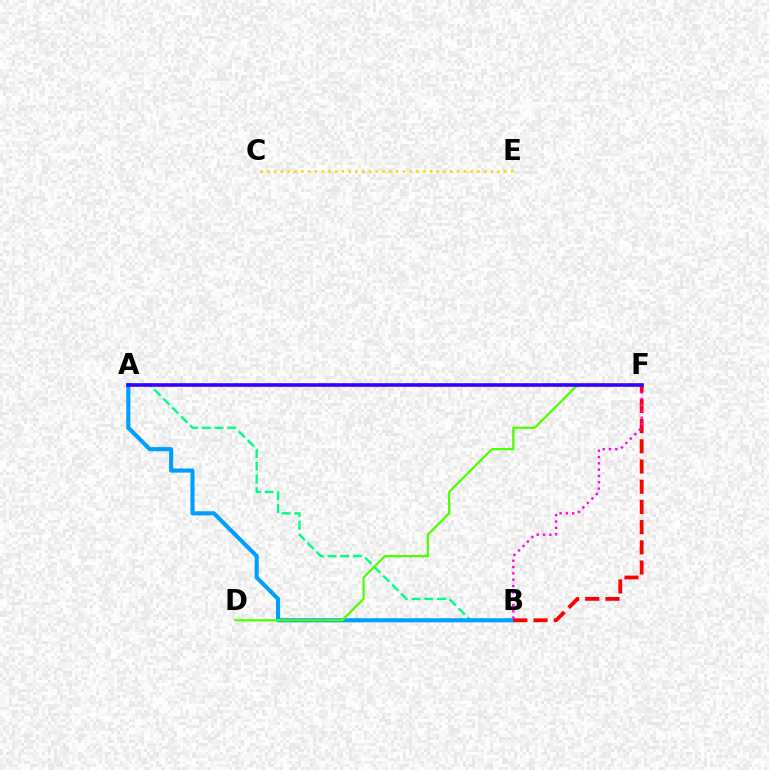{('A', 'B'): [{'color': '#00ff86', 'line_style': 'dashed', 'thickness': 1.73}, {'color': '#009eff', 'line_style': 'solid', 'thickness': 2.97}], ('B', 'F'): [{'color': '#ff0000', 'line_style': 'dashed', 'thickness': 2.74}, {'color': '#ff00ed', 'line_style': 'dotted', 'thickness': 1.72}], ('D', 'F'): [{'color': '#4fff00', 'line_style': 'solid', 'thickness': 1.62}], ('C', 'E'): [{'color': '#ffd500', 'line_style': 'dotted', 'thickness': 1.84}], ('A', 'F'): [{'color': '#3700ff', 'line_style': 'solid', 'thickness': 2.6}]}